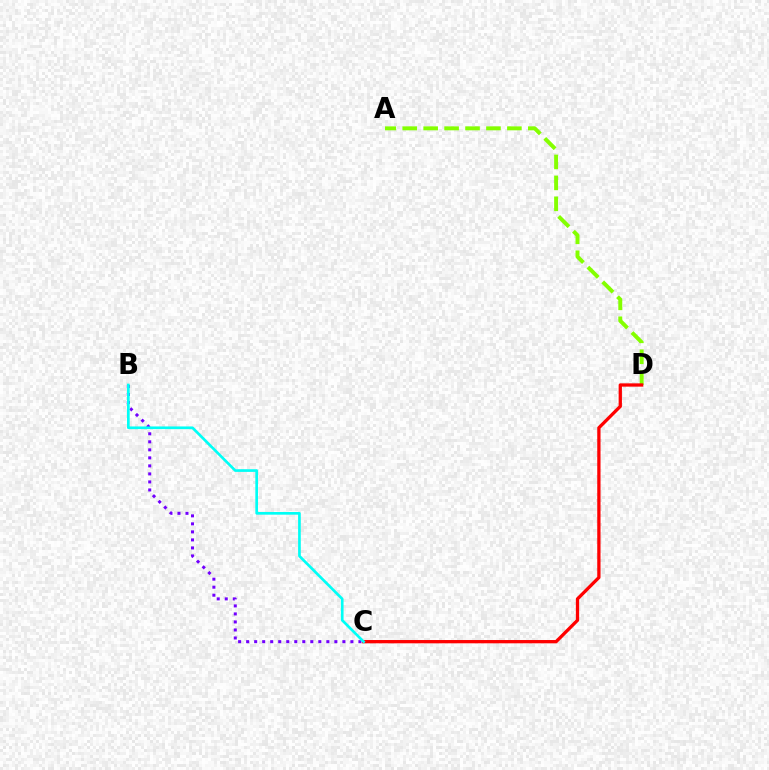{('B', 'C'): [{'color': '#7200ff', 'line_style': 'dotted', 'thickness': 2.18}, {'color': '#00fff6', 'line_style': 'solid', 'thickness': 1.93}], ('A', 'D'): [{'color': '#84ff00', 'line_style': 'dashed', 'thickness': 2.84}], ('C', 'D'): [{'color': '#ff0000', 'line_style': 'solid', 'thickness': 2.36}]}